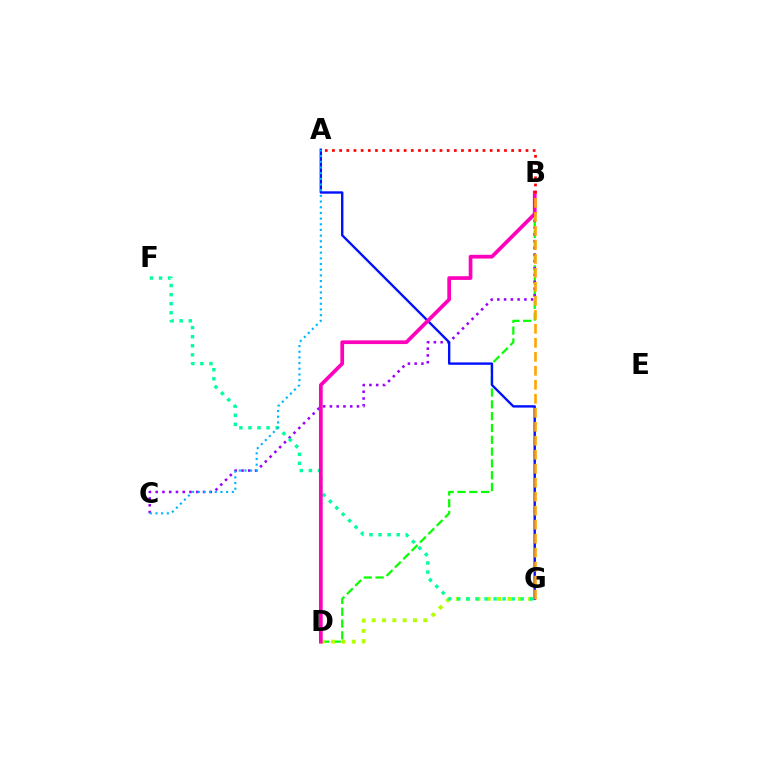{('B', 'D'): [{'color': '#08ff00', 'line_style': 'dashed', 'thickness': 1.6}, {'color': '#ff00bd', 'line_style': 'solid', 'thickness': 2.67}], ('B', 'C'): [{'color': '#9b00ff', 'line_style': 'dotted', 'thickness': 1.84}], ('D', 'G'): [{'color': '#b3ff00', 'line_style': 'dotted', 'thickness': 2.81}], ('A', 'G'): [{'color': '#0010ff', 'line_style': 'solid', 'thickness': 1.72}], ('F', 'G'): [{'color': '#00ff9d', 'line_style': 'dotted', 'thickness': 2.46}], ('B', 'G'): [{'color': '#ffa500', 'line_style': 'dashed', 'thickness': 1.9}], ('A', 'B'): [{'color': '#ff0000', 'line_style': 'dotted', 'thickness': 1.95}], ('A', 'C'): [{'color': '#00b5ff', 'line_style': 'dotted', 'thickness': 1.54}]}